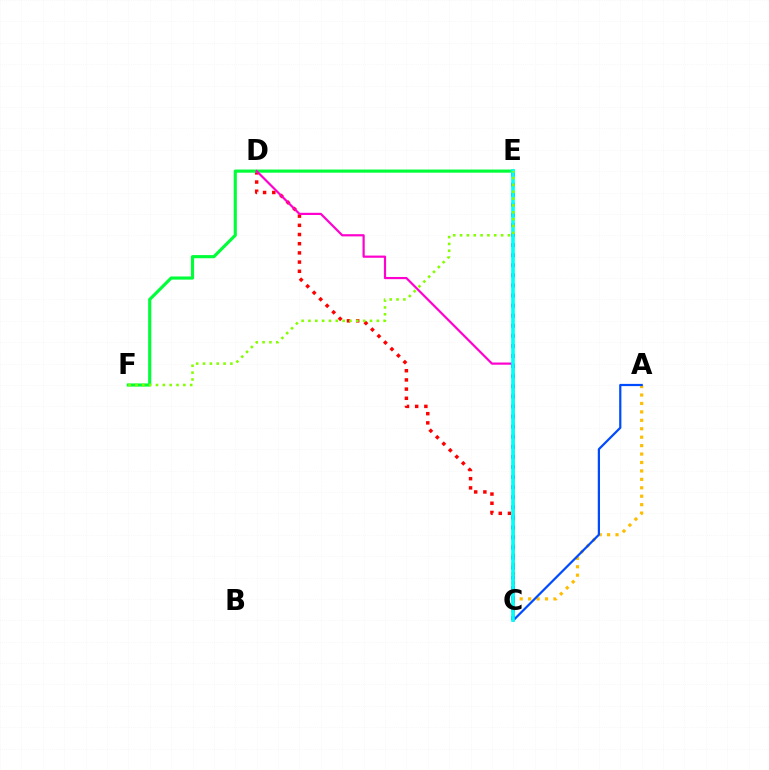{('A', 'C'): [{'color': '#ffbd00', 'line_style': 'dotted', 'thickness': 2.29}, {'color': '#004bff', 'line_style': 'solid', 'thickness': 1.6}], ('C', 'D'): [{'color': '#ff0000', 'line_style': 'dotted', 'thickness': 2.5}, {'color': '#ff00cf', 'line_style': 'solid', 'thickness': 1.58}], ('E', 'F'): [{'color': '#00ff39', 'line_style': 'solid', 'thickness': 2.26}, {'color': '#84ff00', 'line_style': 'dotted', 'thickness': 1.86}], ('C', 'E'): [{'color': '#7200ff', 'line_style': 'dotted', 'thickness': 2.74}, {'color': '#00fff6', 'line_style': 'solid', 'thickness': 2.62}]}